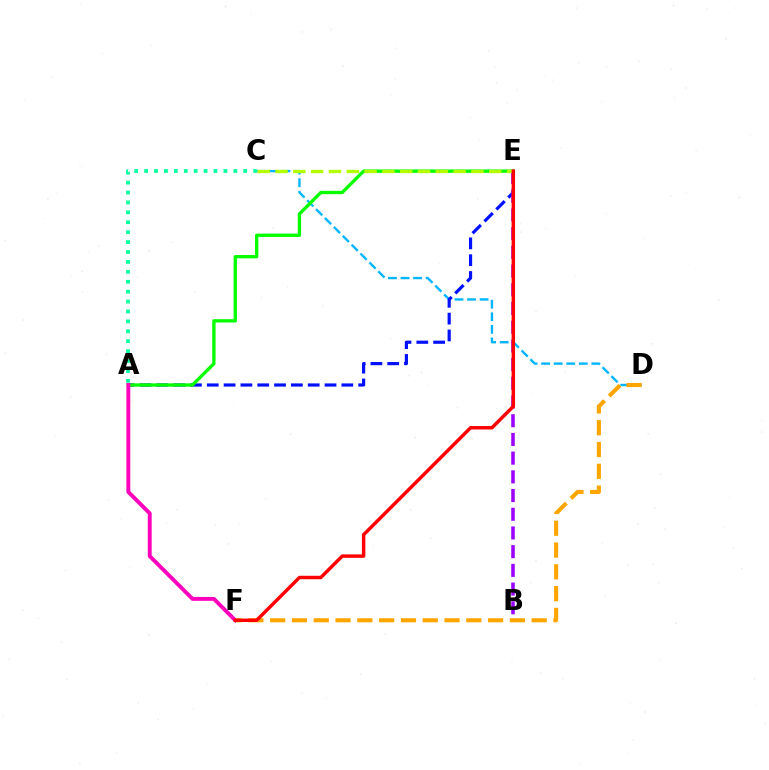{('C', 'D'): [{'color': '#00b5ff', 'line_style': 'dashed', 'thickness': 1.71}], ('A', 'E'): [{'color': '#0010ff', 'line_style': 'dashed', 'thickness': 2.29}, {'color': '#08ff00', 'line_style': 'solid', 'thickness': 2.41}], ('D', 'F'): [{'color': '#ffa500', 'line_style': 'dashed', 'thickness': 2.96}], ('B', 'E'): [{'color': '#9b00ff', 'line_style': 'dashed', 'thickness': 2.54}], ('C', 'E'): [{'color': '#b3ff00', 'line_style': 'dashed', 'thickness': 2.42}], ('A', 'F'): [{'color': '#ff00bd', 'line_style': 'solid', 'thickness': 2.8}], ('E', 'F'): [{'color': '#ff0000', 'line_style': 'solid', 'thickness': 2.48}], ('A', 'C'): [{'color': '#00ff9d', 'line_style': 'dotted', 'thickness': 2.69}]}